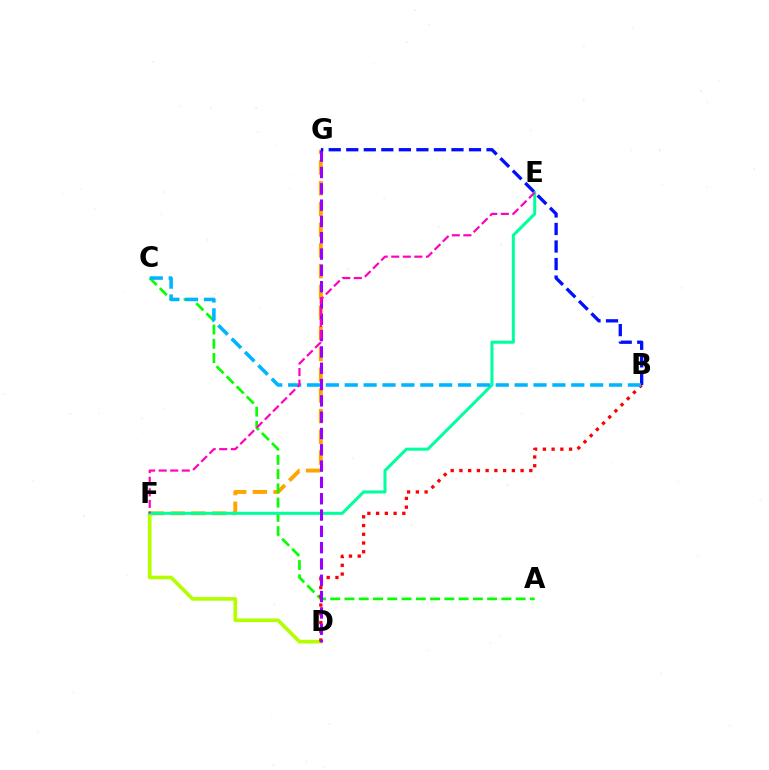{('F', 'G'): [{'color': '#ffa500', 'line_style': 'dashed', 'thickness': 2.81}], ('D', 'F'): [{'color': '#b3ff00', 'line_style': 'solid', 'thickness': 2.63}], ('A', 'C'): [{'color': '#08ff00', 'line_style': 'dashed', 'thickness': 1.94}], ('B', 'D'): [{'color': '#ff0000', 'line_style': 'dotted', 'thickness': 2.37}], ('E', 'F'): [{'color': '#00ff9d', 'line_style': 'solid', 'thickness': 2.19}, {'color': '#ff00bd', 'line_style': 'dashed', 'thickness': 1.57}], ('D', 'G'): [{'color': '#9b00ff', 'line_style': 'dashed', 'thickness': 2.22}], ('B', 'G'): [{'color': '#0010ff', 'line_style': 'dashed', 'thickness': 2.38}], ('B', 'C'): [{'color': '#00b5ff', 'line_style': 'dashed', 'thickness': 2.56}]}